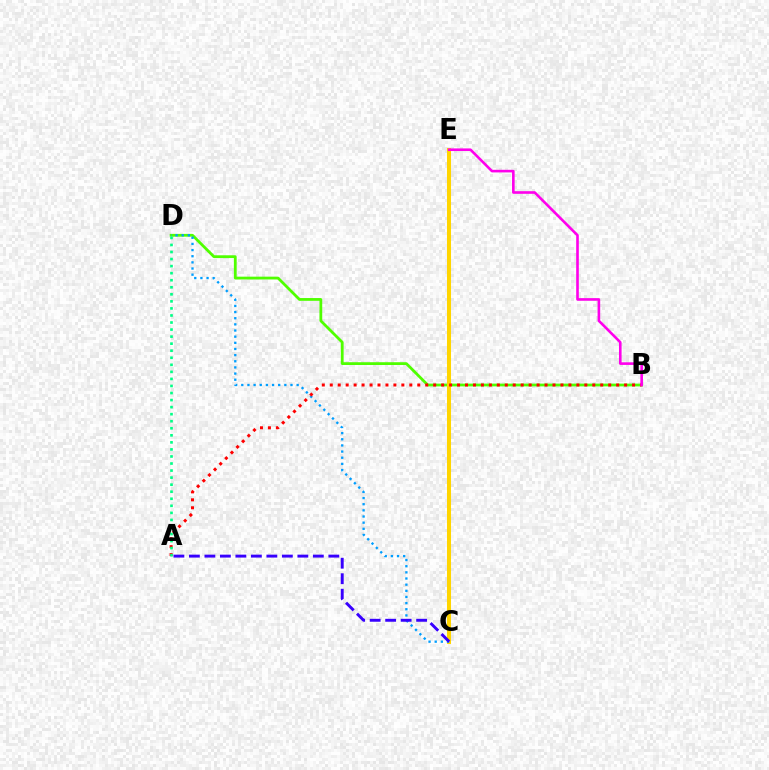{('B', 'D'): [{'color': '#4fff00', 'line_style': 'solid', 'thickness': 2.01}], ('C', 'E'): [{'color': '#ffd500', 'line_style': 'solid', 'thickness': 2.91}], ('C', 'D'): [{'color': '#009eff', 'line_style': 'dotted', 'thickness': 1.67}], ('A', 'B'): [{'color': '#ff0000', 'line_style': 'dotted', 'thickness': 2.16}], ('A', 'C'): [{'color': '#3700ff', 'line_style': 'dashed', 'thickness': 2.1}], ('B', 'E'): [{'color': '#ff00ed', 'line_style': 'solid', 'thickness': 1.88}], ('A', 'D'): [{'color': '#00ff86', 'line_style': 'dotted', 'thickness': 1.92}]}